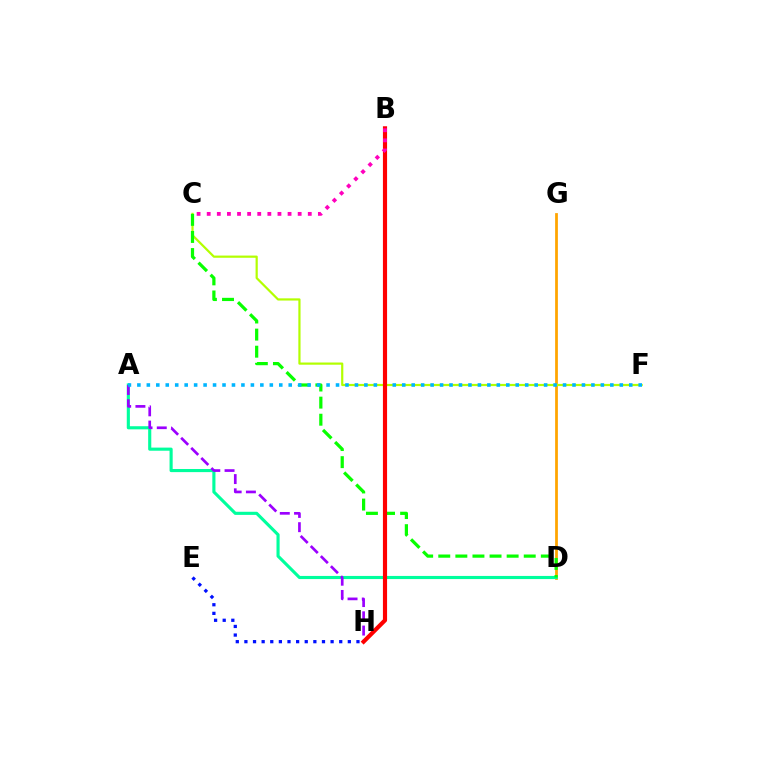{('D', 'G'): [{'color': '#ffa500', 'line_style': 'solid', 'thickness': 1.98}], ('A', 'D'): [{'color': '#00ff9d', 'line_style': 'solid', 'thickness': 2.25}], ('A', 'H'): [{'color': '#9b00ff', 'line_style': 'dashed', 'thickness': 1.94}], ('C', 'F'): [{'color': '#b3ff00', 'line_style': 'solid', 'thickness': 1.59}], ('E', 'H'): [{'color': '#0010ff', 'line_style': 'dotted', 'thickness': 2.34}], ('C', 'D'): [{'color': '#08ff00', 'line_style': 'dashed', 'thickness': 2.32}], ('A', 'F'): [{'color': '#00b5ff', 'line_style': 'dotted', 'thickness': 2.57}], ('B', 'H'): [{'color': '#ff0000', 'line_style': 'solid', 'thickness': 2.99}], ('B', 'C'): [{'color': '#ff00bd', 'line_style': 'dotted', 'thickness': 2.75}]}